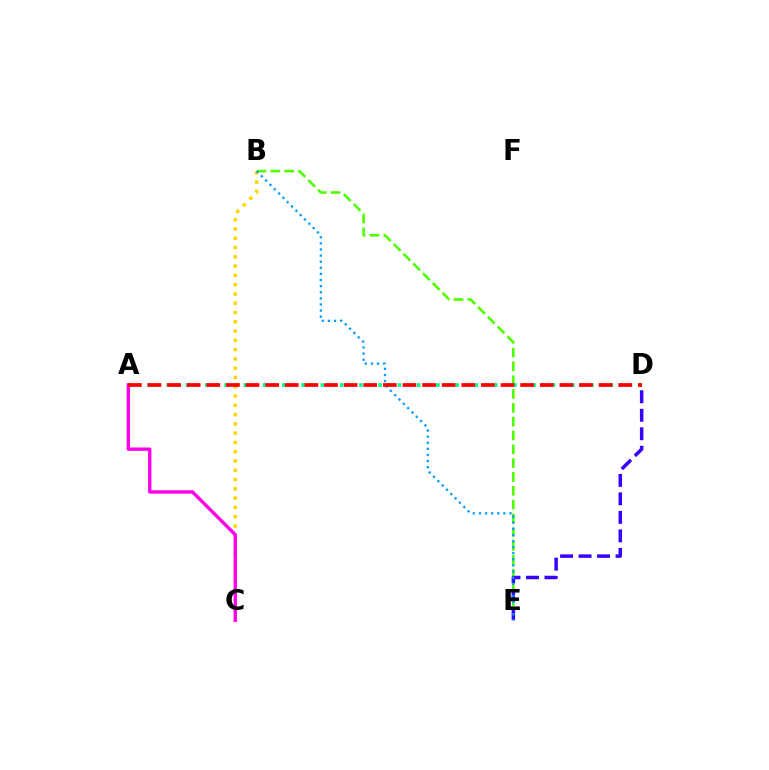{('B', 'E'): [{'color': '#4fff00', 'line_style': 'dashed', 'thickness': 1.88}, {'color': '#009eff', 'line_style': 'dotted', 'thickness': 1.66}], ('D', 'E'): [{'color': '#3700ff', 'line_style': 'dashed', 'thickness': 2.51}], ('B', 'C'): [{'color': '#ffd500', 'line_style': 'dotted', 'thickness': 2.52}], ('A', 'C'): [{'color': '#ff00ed', 'line_style': 'solid', 'thickness': 2.44}], ('A', 'D'): [{'color': '#00ff86', 'line_style': 'dotted', 'thickness': 2.62}, {'color': '#ff0000', 'line_style': 'dashed', 'thickness': 2.66}]}